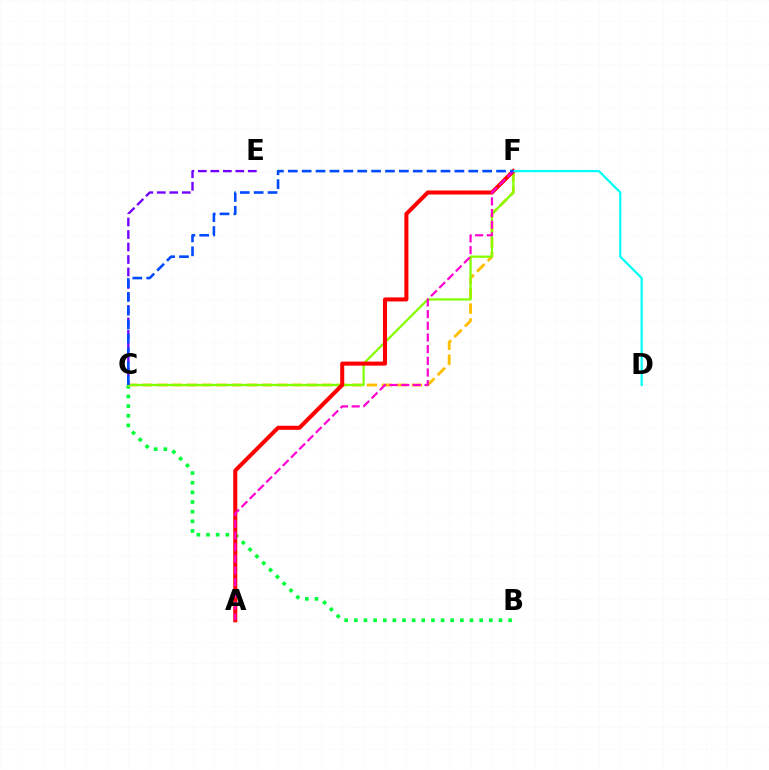{('B', 'C'): [{'color': '#00ff39', 'line_style': 'dotted', 'thickness': 2.62}], ('C', 'F'): [{'color': '#ffbd00', 'line_style': 'dashed', 'thickness': 2.04}, {'color': '#84ff00', 'line_style': 'solid', 'thickness': 1.63}, {'color': '#004bff', 'line_style': 'dashed', 'thickness': 1.89}], ('A', 'F'): [{'color': '#ff0000', 'line_style': 'solid', 'thickness': 2.91}, {'color': '#ff00cf', 'line_style': 'dashed', 'thickness': 1.59}], ('D', 'F'): [{'color': '#00fff6', 'line_style': 'solid', 'thickness': 1.59}], ('C', 'E'): [{'color': '#7200ff', 'line_style': 'dashed', 'thickness': 1.7}]}